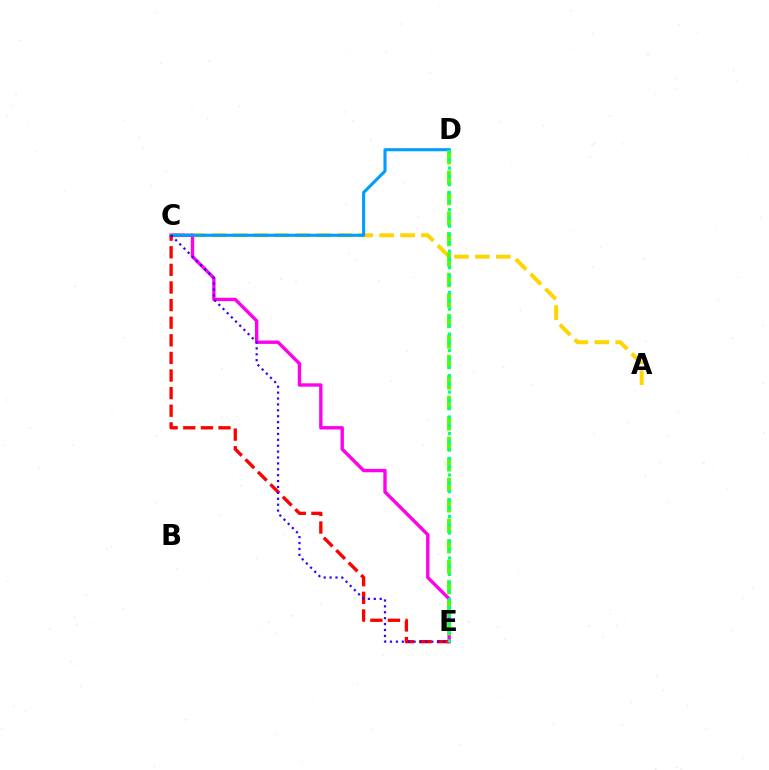{('A', 'C'): [{'color': '#ffd500', 'line_style': 'dashed', 'thickness': 2.84}], ('C', 'E'): [{'color': '#ff00ed', 'line_style': 'solid', 'thickness': 2.42}, {'color': '#ff0000', 'line_style': 'dashed', 'thickness': 2.39}, {'color': '#3700ff', 'line_style': 'dotted', 'thickness': 1.6}], ('C', 'D'): [{'color': '#009eff', 'line_style': 'solid', 'thickness': 2.22}], ('D', 'E'): [{'color': '#4fff00', 'line_style': 'dashed', 'thickness': 2.78}, {'color': '#00ff86', 'line_style': 'dotted', 'thickness': 2.25}]}